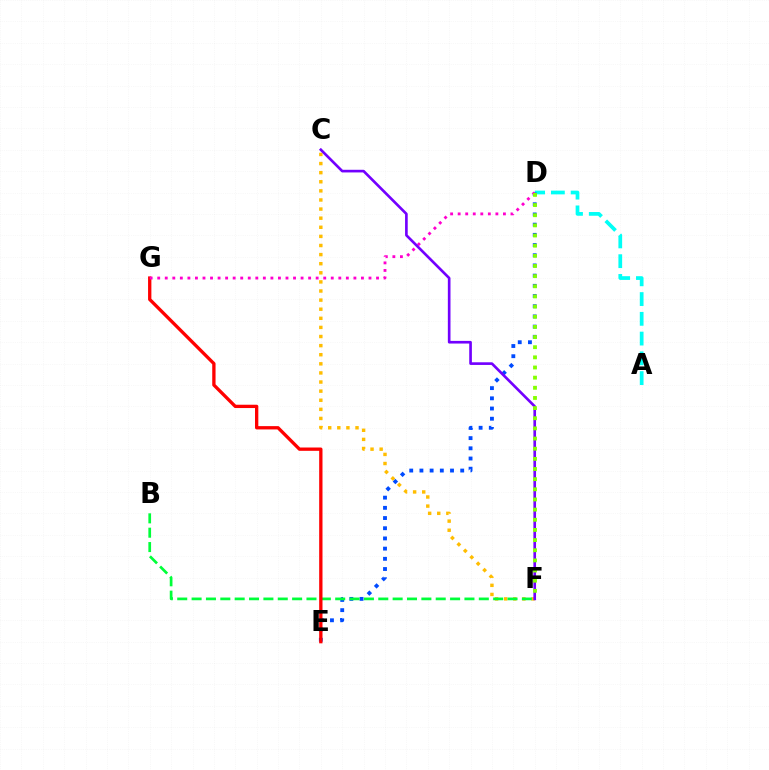{('A', 'D'): [{'color': '#00fff6', 'line_style': 'dashed', 'thickness': 2.68}], ('C', 'F'): [{'color': '#ffbd00', 'line_style': 'dotted', 'thickness': 2.47}, {'color': '#7200ff', 'line_style': 'solid', 'thickness': 1.91}], ('D', 'E'): [{'color': '#004bff', 'line_style': 'dotted', 'thickness': 2.77}], ('B', 'F'): [{'color': '#00ff39', 'line_style': 'dashed', 'thickness': 1.95}], ('E', 'G'): [{'color': '#ff0000', 'line_style': 'solid', 'thickness': 2.39}], ('D', 'G'): [{'color': '#ff00cf', 'line_style': 'dotted', 'thickness': 2.05}], ('D', 'F'): [{'color': '#84ff00', 'line_style': 'dotted', 'thickness': 2.76}]}